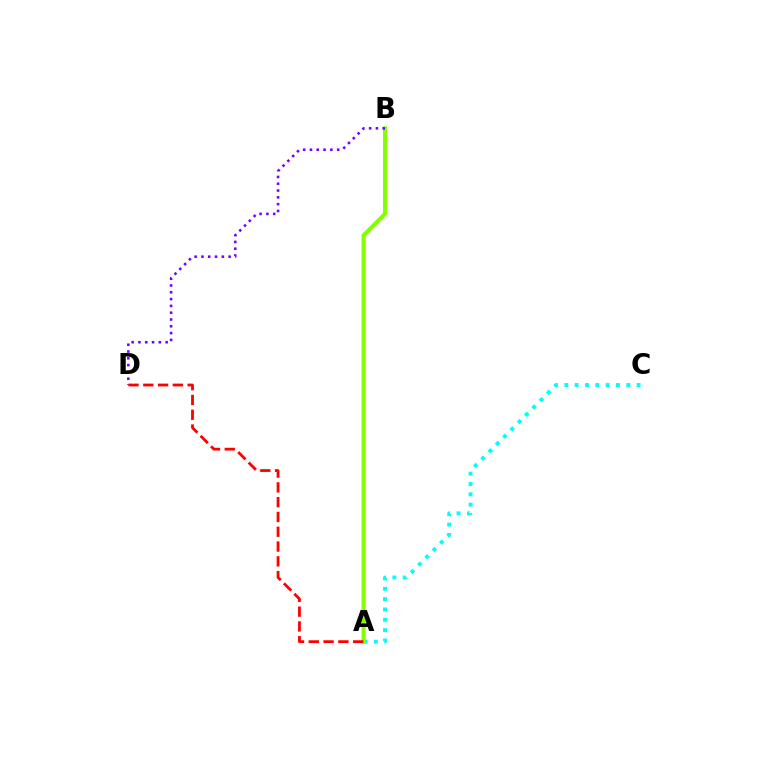{('A', 'C'): [{'color': '#00fff6', 'line_style': 'dotted', 'thickness': 2.81}], ('A', 'B'): [{'color': '#84ff00', 'line_style': 'solid', 'thickness': 2.92}], ('B', 'D'): [{'color': '#7200ff', 'line_style': 'dotted', 'thickness': 1.85}], ('A', 'D'): [{'color': '#ff0000', 'line_style': 'dashed', 'thickness': 2.01}]}